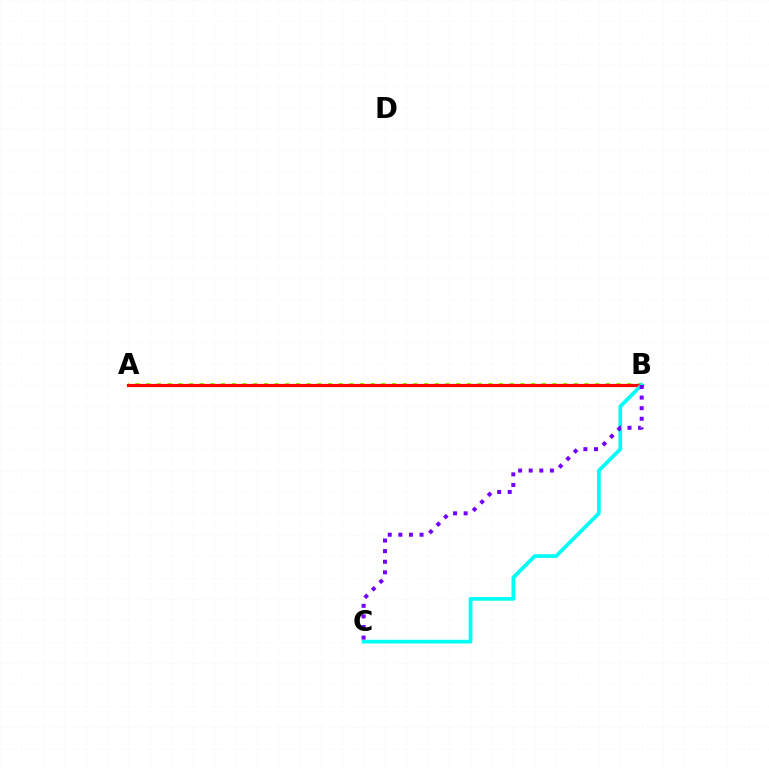{('A', 'B'): [{'color': '#84ff00', 'line_style': 'dotted', 'thickness': 2.9}, {'color': '#ff0000', 'line_style': 'solid', 'thickness': 2.31}], ('B', 'C'): [{'color': '#00fff6', 'line_style': 'solid', 'thickness': 2.68}, {'color': '#7200ff', 'line_style': 'dotted', 'thickness': 2.88}]}